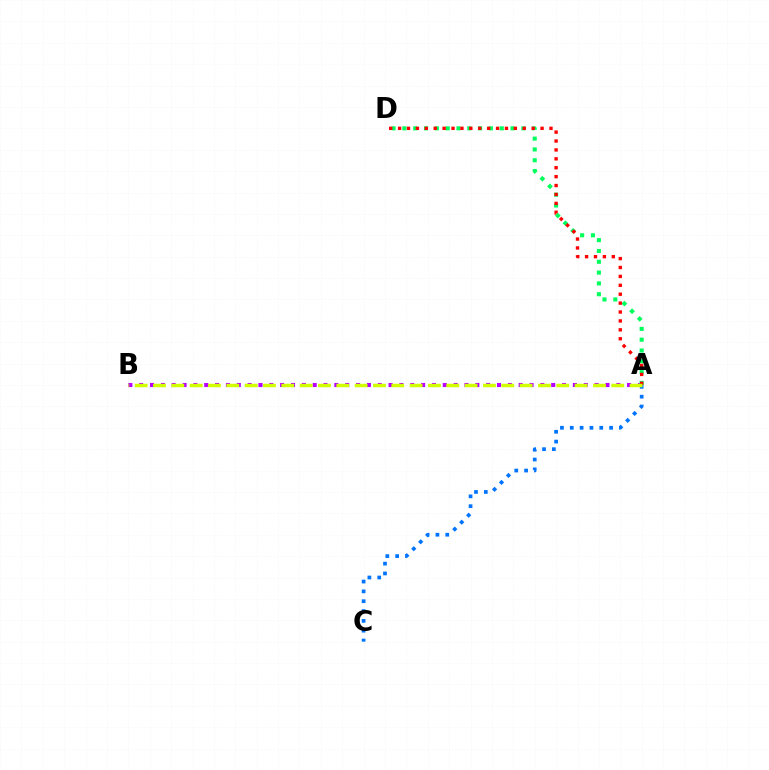{('A', 'B'): [{'color': '#b900ff', 'line_style': 'dotted', 'thickness': 2.95}, {'color': '#d1ff00', 'line_style': 'dashed', 'thickness': 2.49}], ('A', 'D'): [{'color': '#00ff5c', 'line_style': 'dotted', 'thickness': 2.94}, {'color': '#ff0000', 'line_style': 'dotted', 'thickness': 2.42}], ('A', 'C'): [{'color': '#0074ff', 'line_style': 'dotted', 'thickness': 2.67}]}